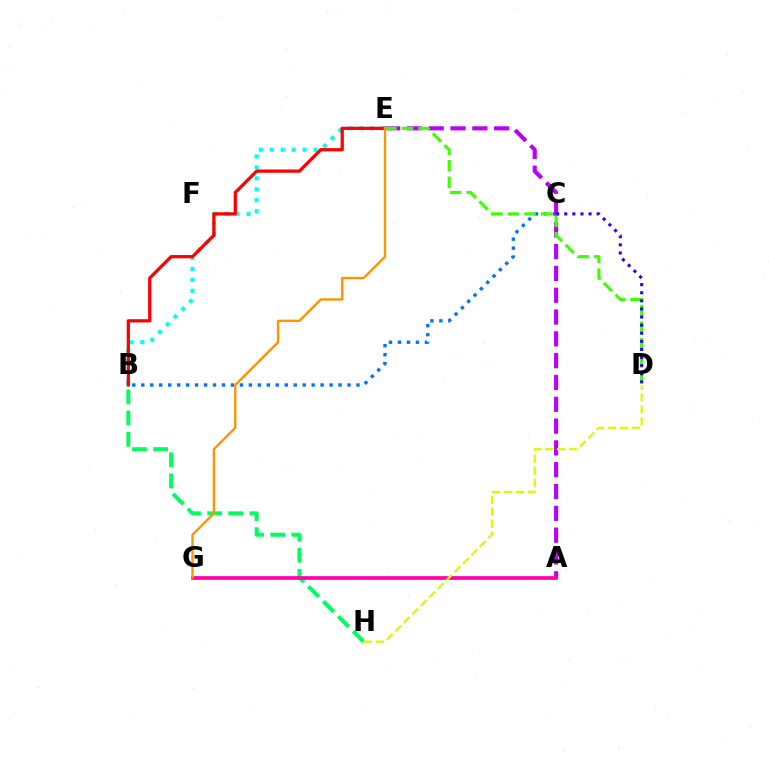{('B', 'H'): [{'color': '#00ff5c', 'line_style': 'dashed', 'thickness': 2.87}], ('B', 'C'): [{'color': '#0074ff', 'line_style': 'dotted', 'thickness': 2.44}], ('A', 'E'): [{'color': '#b900ff', 'line_style': 'dashed', 'thickness': 2.96}], ('B', 'E'): [{'color': '#00fff6', 'line_style': 'dotted', 'thickness': 2.97}, {'color': '#ff0000', 'line_style': 'solid', 'thickness': 2.34}], ('A', 'G'): [{'color': '#ff00ac', 'line_style': 'solid', 'thickness': 2.68}], ('D', 'H'): [{'color': '#d1ff00', 'line_style': 'dashed', 'thickness': 1.63}], ('D', 'E'): [{'color': '#3dff00', 'line_style': 'dashed', 'thickness': 2.26}], ('E', 'G'): [{'color': '#ff9400', 'line_style': 'solid', 'thickness': 1.7}], ('C', 'D'): [{'color': '#2500ff', 'line_style': 'dotted', 'thickness': 2.2}]}